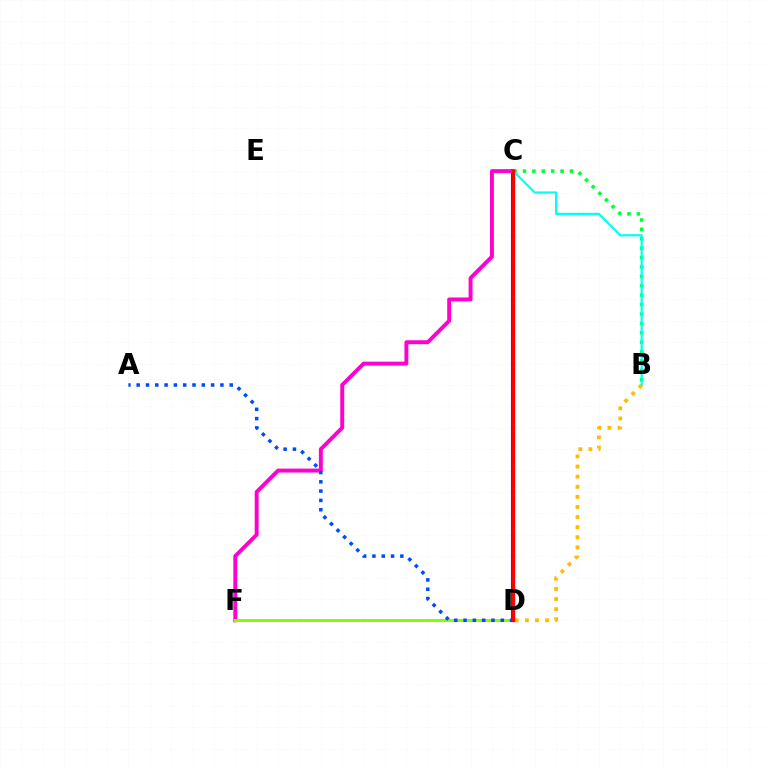{('C', 'D'): [{'color': '#7200ff', 'line_style': 'solid', 'thickness': 2.96}, {'color': '#ff0000', 'line_style': 'solid', 'thickness': 2.34}], ('B', 'C'): [{'color': '#00ff39', 'line_style': 'dotted', 'thickness': 2.55}, {'color': '#00fff6', 'line_style': 'solid', 'thickness': 1.57}], ('C', 'F'): [{'color': '#ff00cf', 'line_style': 'solid', 'thickness': 2.83}], ('D', 'F'): [{'color': '#84ff00', 'line_style': 'solid', 'thickness': 2.16}], ('B', 'D'): [{'color': '#ffbd00', 'line_style': 'dotted', 'thickness': 2.74}], ('A', 'D'): [{'color': '#004bff', 'line_style': 'dotted', 'thickness': 2.53}]}